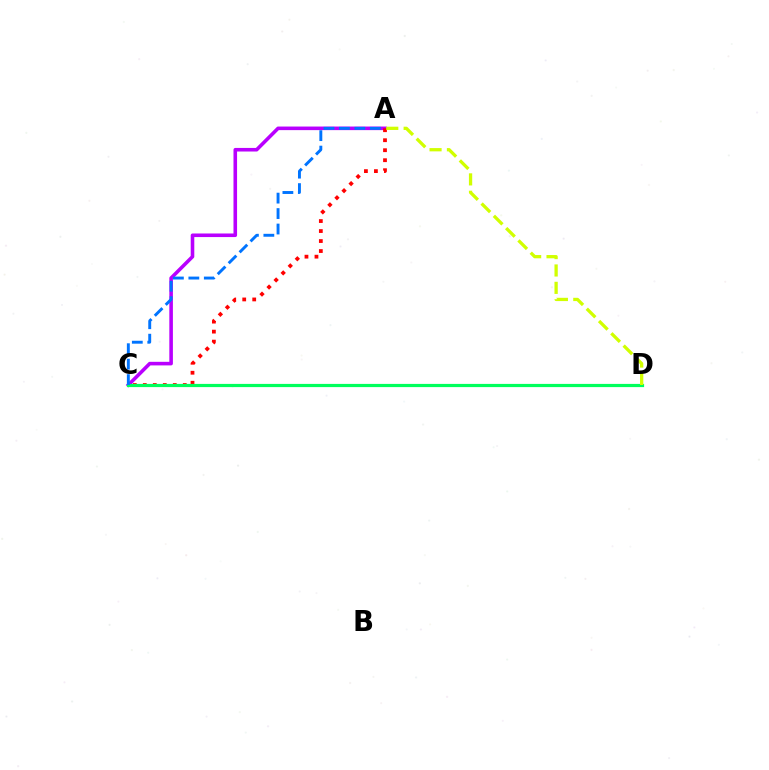{('A', 'C'): [{'color': '#b900ff', 'line_style': 'solid', 'thickness': 2.58}, {'color': '#ff0000', 'line_style': 'dotted', 'thickness': 2.72}, {'color': '#0074ff', 'line_style': 'dashed', 'thickness': 2.1}], ('C', 'D'): [{'color': '#00ff5c', 'line_style': 'solid', 'thickness': 2.31}], ('A', 'D'): [{'color': '#d1ff00', 'line_style': 'dashed', 'thickness': 2.36}]}